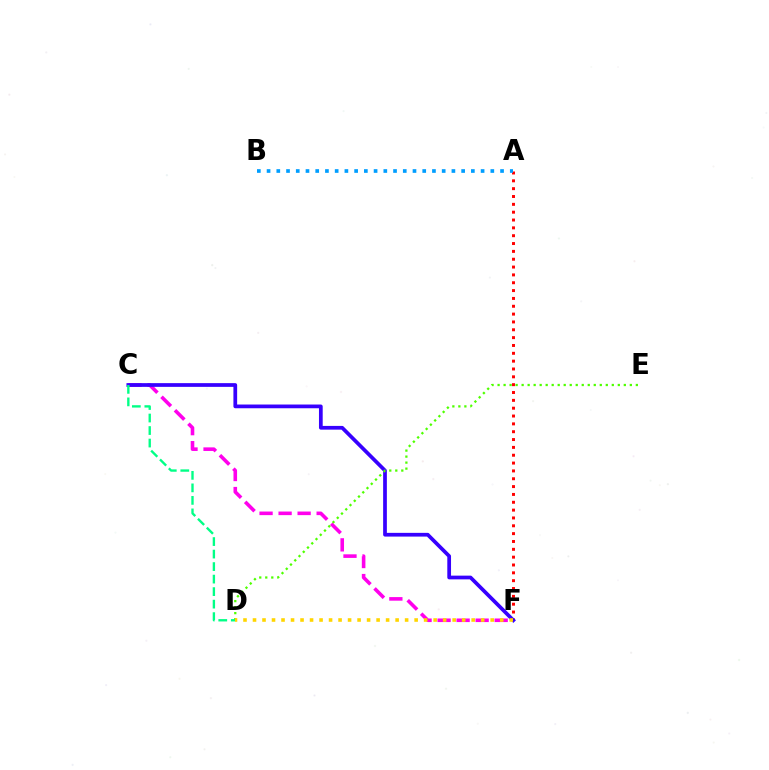{('A', 'F'): [{'color': '#ff0000', 'line_style': 'dotted', 'thickness': 2.13}], ('A', 'B'): [{'color': '#009eff', 'line_style': 'dotted', 'thickness': 2.64}], ('C', 'F'): [{'color': '#ff00ed', 'line_style': 'dashed', 'thickness': 2.59}, {'color': '#3700ff', 'line_style': 'solid', 'thickness': 2.68}], ('D', 'E'): [{'color': '#4fff00', 'line_style': 'dotted', 'thickness': 1.63}], ('C', 'D'): [{'color': '#00ff86', 'line_style': 'dashed', 'thickness': 1.7}], ('D', 'F'): [{'color': '#ffd500', 'line_style': 'dotted', 'thickness': 2.58}]}